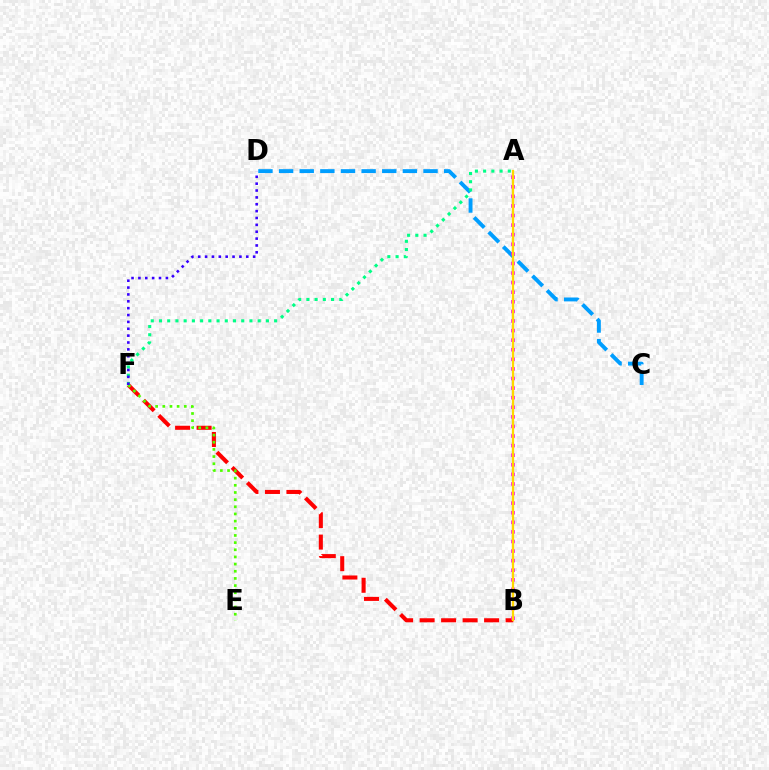{('C', 'D'): [{'color': '#009eff', 'line_style': 'dashed', 'thickness': 2.8}], ('A', 'F'): [{'color': '#00ff86', 'line_style': 'dotted', 'thickness': 2.23}], ('B', 'F'): [{'color': '#ff0000', 'line_style': 'dashed', 'thickness': 2.92}], ('A', 'B'): [{'color': '#ff00ed', 'line_style': 'dotted', 'thickness': 2.6}, {'color': '#ffd500', 'line_style': 'solid', 'thickness': 1.64}], ('E', 'F'): [{'color': '#4fff00', 'line_style': 'dotted', 'thickness': 1.95}], ('D', 'F'): [{'color': '#3700ff', 'line_style': 'dotted', 'thickness': 1.87}]}